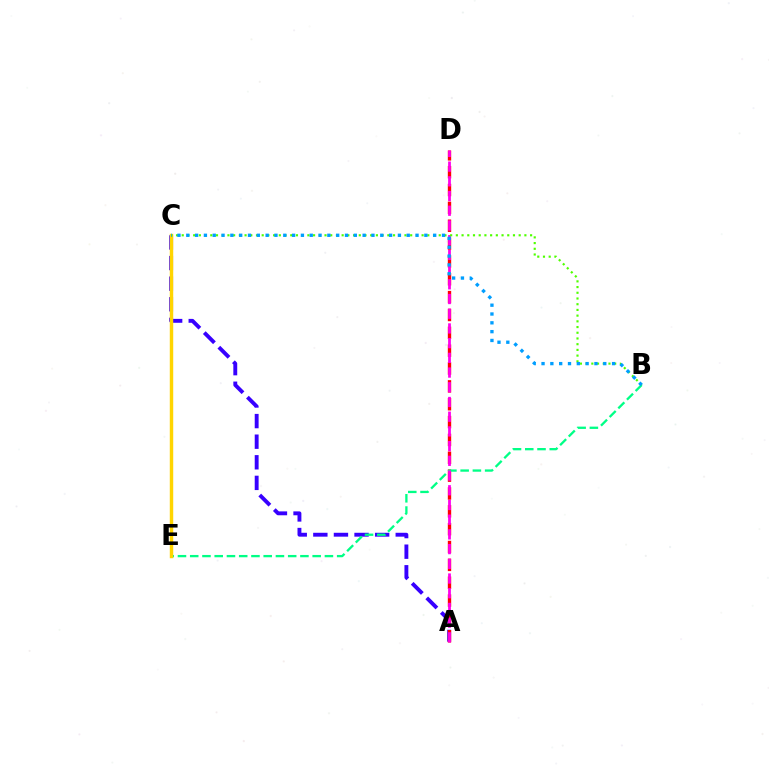{('A', 'C'): [{'color': '#3700ff', 'line_style': 'dashed', 'thickness': 2.8}], ('A', 'D'): [{'color': '#ff0000', 'line_style': 'dashed', 'thickness': 2.42}, {'color': '#ff00ed', 'line_style': 'dashed', 'thickness': 2.0}], ('B', 'E'): [{'color': '#00ff86', 'line_style': 'dashed', 'thickness': 1.66}], ('C', 'E'): [{'color': '#ffd500', 'line_style': 'solid', 'thickness': 2.48}], ('B', 'C'): [{'color': '#4fff00', 'line_style': 'dotted', 'thickness': 1.55}, {'color': '#009eff', 'line_style': 'dotted', 'thickness': 2.4}]}